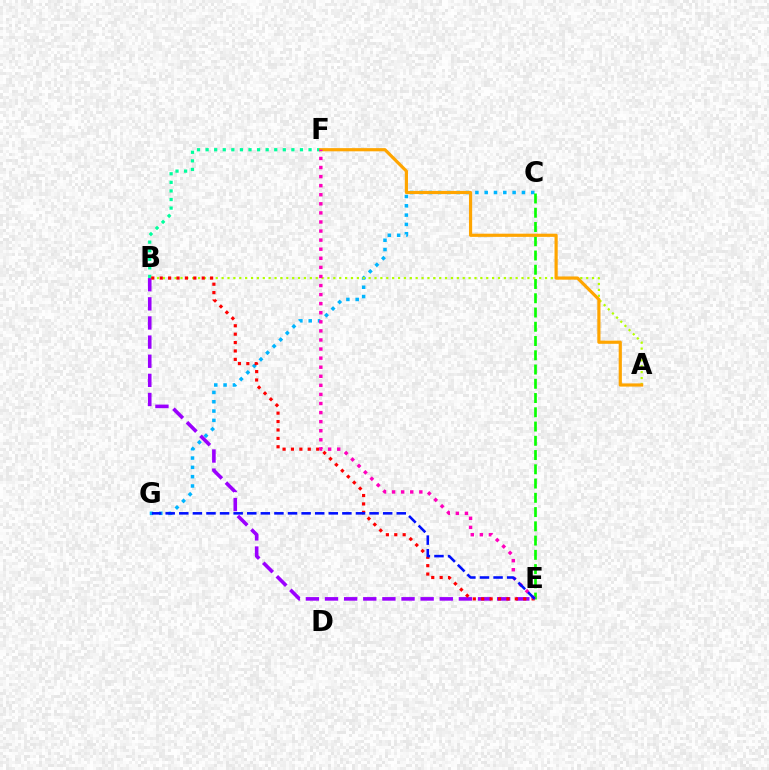{('C', 'G'): [{'color': '#00b5ff', 'line_style': 'dotted', 'thickness': 2.53}], ('B', 'E'): [{'color': '#9b00ff', 'line_style': 'dashed', 'thickness': 2.6}, {'color': '#ff0000', 'line_style': 'dotted', 'thickness': 2.28}], ('C', 'E'): [{'color': '#08ff00', 'line_style': 'dashed', 'thickness': 1.94}], ('B', 'F'): [{'color': '#00ff9d', 'line_style': 'dotted', 'thickness': 2.33}], ('A', 'B'): [{'color': '#b3ff00', 'line_style': 'dotted', 'thickness': 1.6}], ('A', 'F'): [{'color': '#ffa500', 'line_style': 'solid', 'thickness': 2.29}], ('E', 'F'): [{'color': '#ff00bd', 'line_style': 'dotted', 'thickness': 2.47}], ('E', 'G'): [{'color': '#0010ff', 'line_style': 'dashed', 'thickness': 1.85}]}